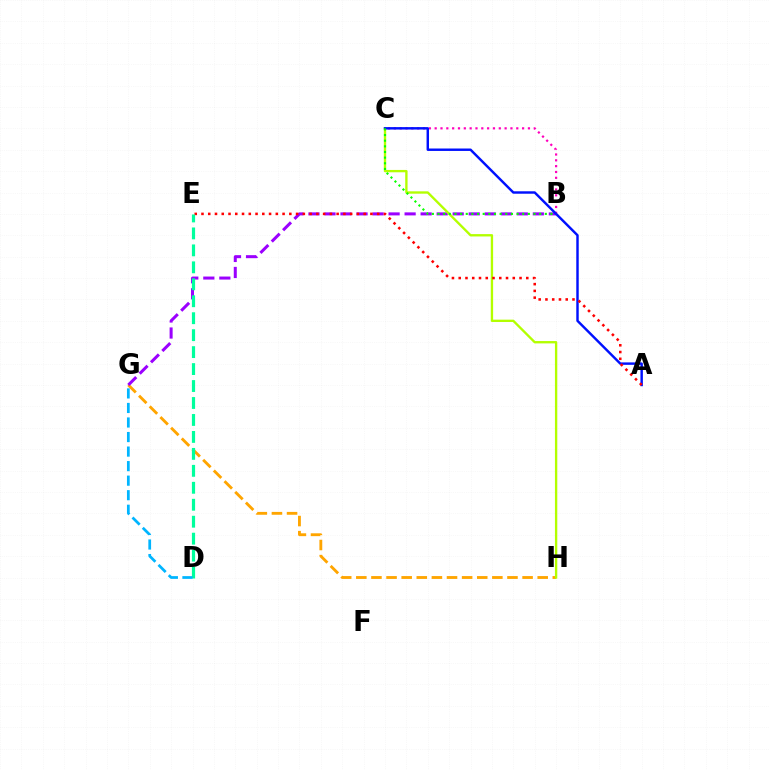{('G', 'H'): [{'color': '#ffa500', 'line_style': 'dashed', 'thickness': 2.05}], ('B', 'C'): [{'color': '#ff00bd', 'line_style': 'dotted', 'thickness': 1.58}, {'color': '#08ff00', 'line_style': 'dotted', 'thickness': 1.53}], ('B', 'G'): [{'color': '#9b00ff', 'line_style': 'dashed', 'thickness': 2.18}], ('C', 'H'): [{'color': '#b3ff00', 'line_style': 'solid', 'thickness': 1.69}], ('A', 'C'): [{'color': '#0010ff', 'line_style': 'solid', 'thickness': 1.75}], ('A', 'E'): [{'color': '#ff0000', 'line_style': 'dotted', 'thickness': 1.84}], ('D', 'E'): [{'color': '#00ff9d', 'line_style': 'dashed', 'thickness': 2.3}], ('D', 'G'): [{'color': '#00b5ff', 'line_style': 'dashed', 'thickness': 1.98}]}